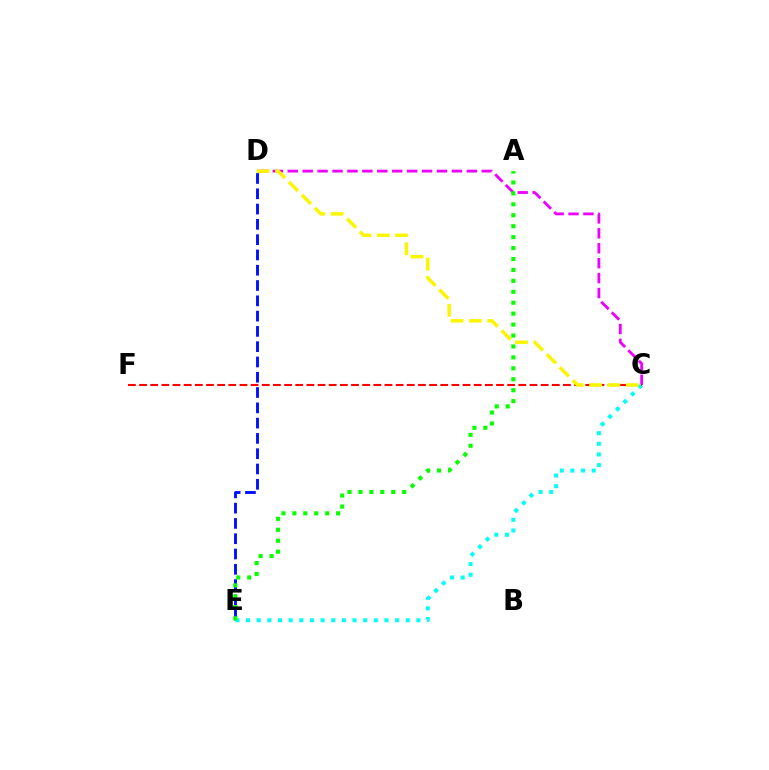{('C', 'D'): [{'color': '#ee00ff', 'line_style': 'dashed', 'thickness': 2.03}, {'color': '#fcf500', 'line_style': 'dashed', 'thickness': 2.49}], ('D', 'E'): [{'color': '#0010ff', 'line_style': 'dashed', 'thickness': 2.08}], ('C', 'E'): [{'color': '#00fff6', 'line_style': 'dotted', 'thickness': 2.89}], ('C', 'F'): [{'color': '#ff0000', 'line_style': 'dashed', 'thickness': 1.52}], ('A', 'E'): [{'color': '#08ff00', 'line_style': 'dotted', 'thickness': 2.97}]}